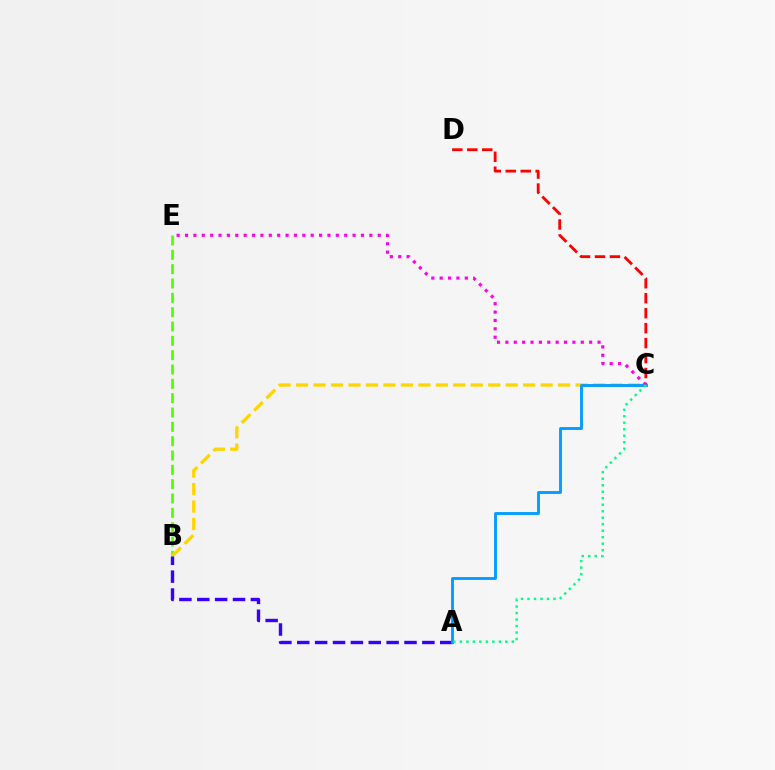{('C', 'D'): [{'color': '#ff0000', 'line_style': 'dashed', 'thickness': 2.03}], ('B', 'E'): [{'color': '#4fff00', 'line_style': 'dashed', 'thickness': 1.95}], ('B', 'C'): [{'color': '#ffd500', 'line_style': 'dashed', 'thickness': 2.37}], ('A', 'B'): [{'color': '#3700ff', 'line_style': 'dashed', 'thickness': 2.43}], ('A', 'C'): [{'color': '#009eff', 'line_style': 'solid', 'thickness': 2.06}, {'color': '#00ff86', 'line_style': 'dotted', 'thickness': 1.76}], ('C', 'E'): [{'color': '#ff00ed', 'line_style': 'dotted', 'thickness': 2.28}]}